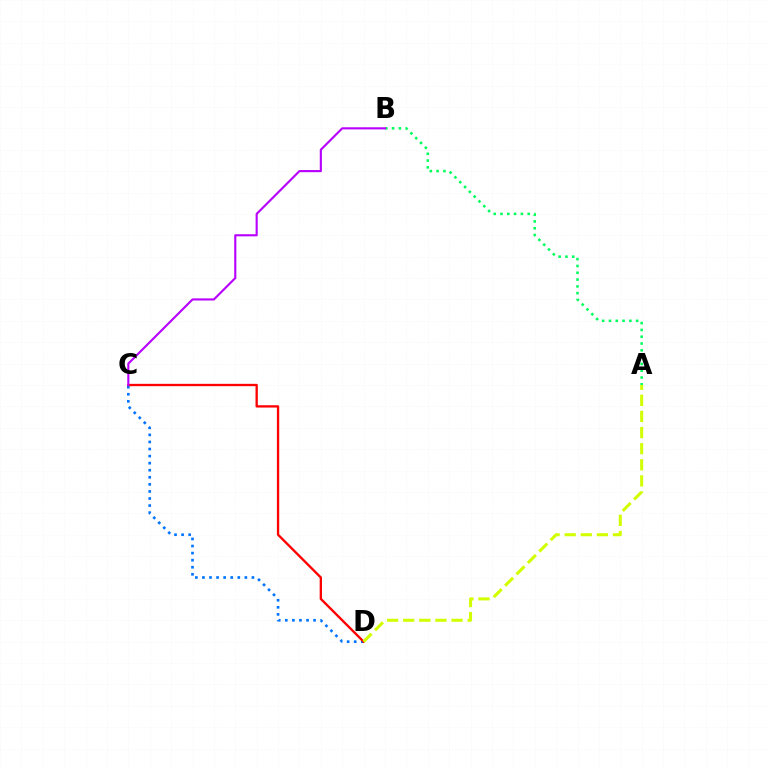{('C', 'D'): [{'color': '#0074ff', 'line_style': 'dotted', 'thickness': 1.92}, {'color': '#ff0000', 'line_style': 'solid', 'thickness': 1.68}], ('A', 'B'): [{'color': '#00ff5c', 'line_style': 'dotted', 'thickness': 1.85}], ('A', 'D'): [{'color': '#d1ff00', 'line_style': 'dashed', 'thickness': 2.19}], ('B', 'C'): [{'color': '#b900ff', 'line_style': 'solid', 'thickness': 1.53}]}